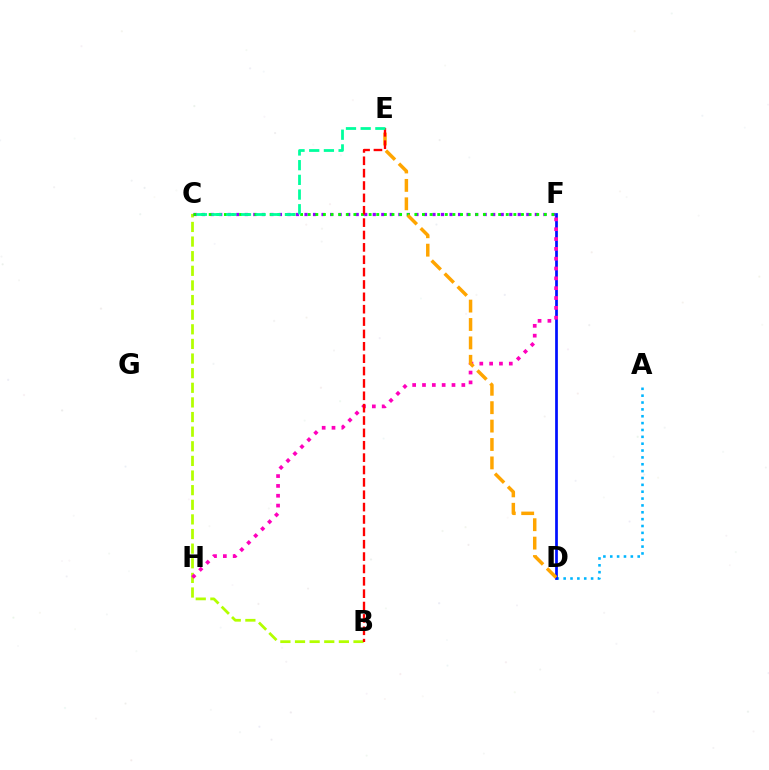{('B', 'C'): [{'color': '#b3ff00', 'line_style': 'dashed', 'thickness': 1.99}], ('C', 'F'): [{'color': '#9b00ff', 'line_style': 'dotted', 'thickness': 2.32}, {'color': '#08ff00', 'line_style': 'dotted', 'thickness': 2.07}], ('A', 'D'): [{'color': '#00b5ff', 'line_style': 'dotted', 'thickness': 1.86}], ('D', 'F'): [{'color': '#0010ff', 'line_style': 'solid', 'thickness': 1.96}], ('F', 'H'): [{'color': '#ff00bd', 'line_style': 'dotted', 'thickness': 2.67}], ('D', 'E'): [{'color': '#ffa500', 'line_style': 'dashed', 'thickness': 2.5}], ('B', 'E'): [{'color': '#ff0000', 'line_style': 'dashed', 'thickness': 1.68}], ('C', 'E'): [{'color': '#00ff9d', 'line_style': 'dashed', 'thickness': 2.0}]}